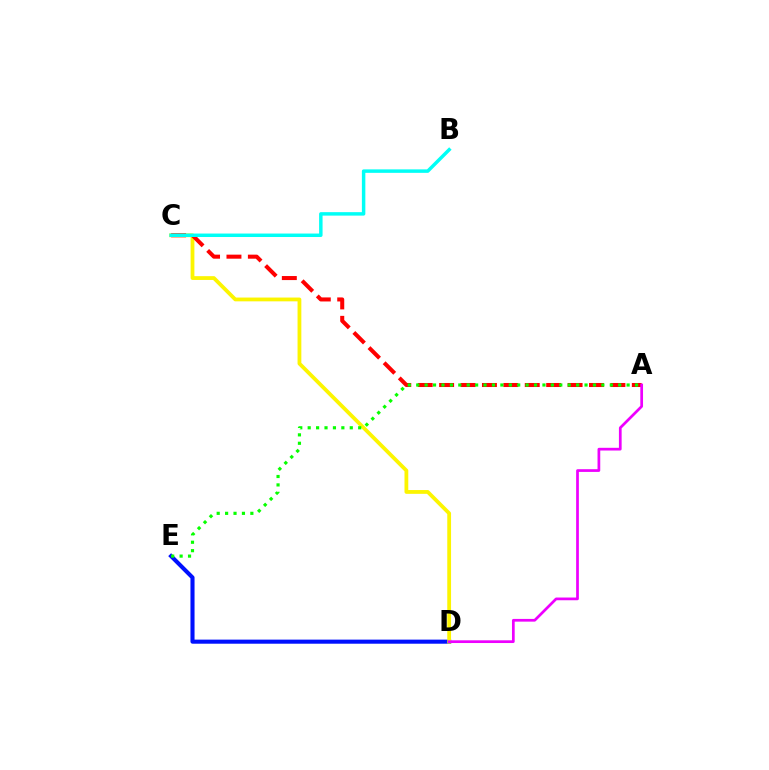{('D', 'E'): [{'color': '#0010ff', 'line_style': 'solid', 'thickness': 2.94}], ('C', 'D'): [{'color': '#fcf500', 'line_style': 'solid', 'thickness': 2.73}], ('A', 'C'): [{'color': '#ff0000', 'line_style': 'dashed', 'thickness': 2.91}], ('A', 'D'): [{'color': '#ee00ff', 'line_style': 'solid', 'thickness': 1.96}], ('B', 'C'): [{'color': '#00fff6', 'line_style': 'solid', 'thickness': 2.5}], ('A', 'E'): [{'color': '#08ff00', 'line_style': 'dotted', 'thickness': 2.29}]}